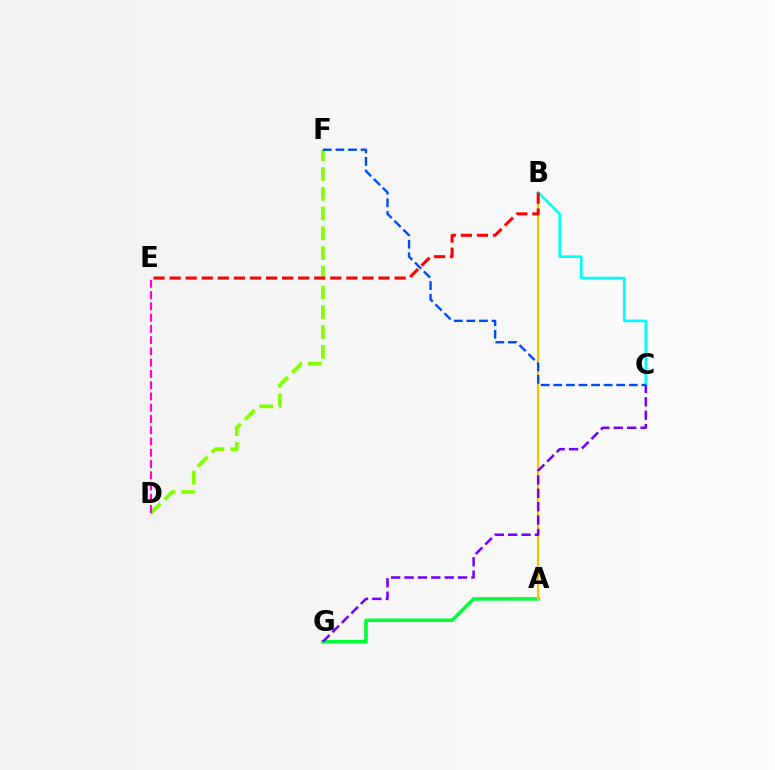{('A', 'G'): [{'color': '#00ff39', 'line_style': 'solid', 'thickness': 2.55}], ('A', 'B'): [{'color': '#ffbd00', 'line_style': 'solid', 'thickness': 1.53}], ('D', 'F'): [{'color': '#84ff00', 'line_style': 'dashed', 'thickness': 2.68}], ('B', 'C'): [{'color': '#00fff6', 'line_style': 'solid', 'thickness': 1.93}], ('B', 'E'): [{'color': '#ff0000', 'line_style': 'dashed', 'thickness': 2.18}], ('C', 'G'): [{'color': '#7200ff', 'line_style': 'dashed', 'thickness': 1.82}], ('C', 'F'): [{'color': '#004bff', 'line_style': 'dashed', 'thickness': 1.71}], ('D', 'E'): [{'color': '#ff00cf', 'line_style': 'dashed', 'thickness': 1.53}]}